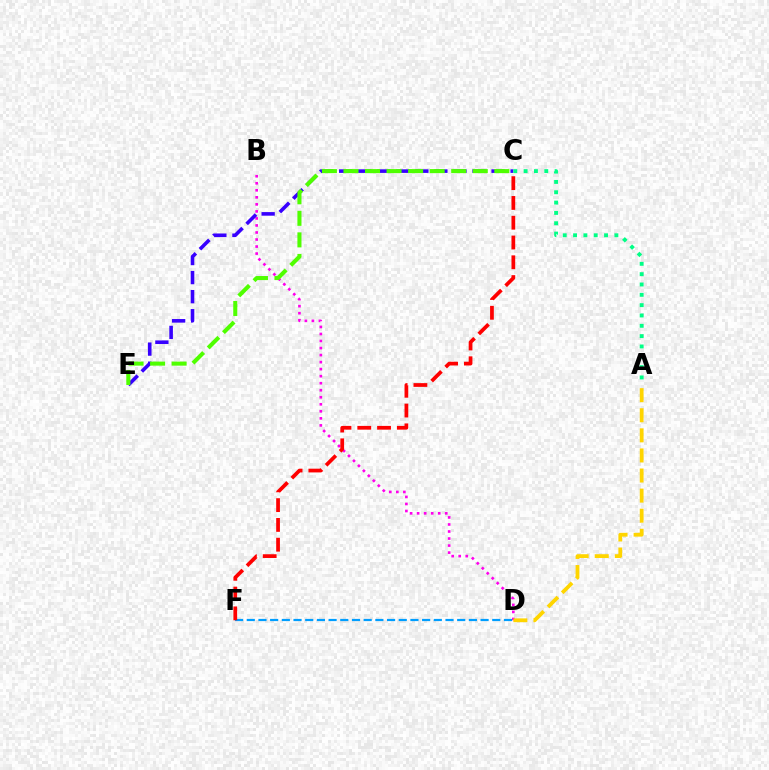{('B', 'D'): [{'color': '#ff00ed', 'line_style': 'dotted', 'thickness': 1.91}], ('D', 'F'): [{'color': '#009eff', 'line_style': 'dashed', 'thickness': 1.59}], ('C', 'E'): [{'color': '#3700ff', 'line_style': 'dashed', 'thickness': 2.59}, {'color': '#4fff00', 'line_style': 'dashed', 'thickness': 2.93}], ('C', 'F'): [{'color': '#ff0000', 'line_style': 'dashed', 'thickness': 2.69}], ('A', 'D'): [{'color': '#ffd500', 'line_style': 'dashed', 'thickness': 2.73}], ('A', 'C'): [{'color': '#00ff86', 'line_style': 'dotted', 'thickness': 2.81}]}